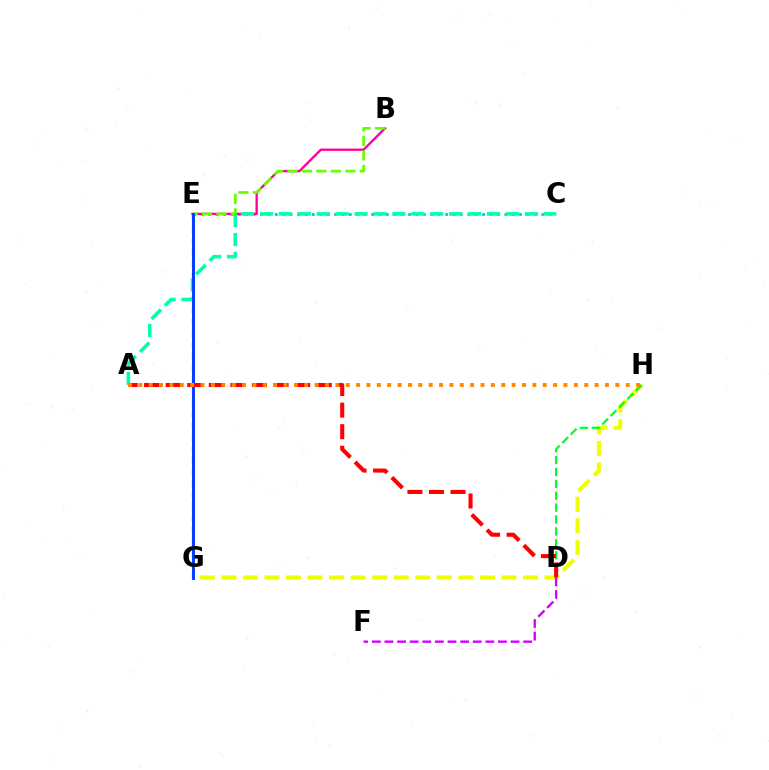{('G', 'H'): [{'color': '#eeff00', 'line_style': 'dashed', 'thickness': 2.93}], ('C', 'E'): [{'color': '#00c7ff', 'line_style': 'dotted', 'thickness': 2.01}], ('E', 'G'): [{'color': '#4f00ff', 'line_style': 'dashed', 'thickness': 1.57}, {'color': '#003fff', 'line_style': 'solid', 'thickness': 2.1}], ('B', 'E'): [{'color': '#ff00a0', 'line_style': 'solid', 'thickness': 1.69}, {'color': '#66ff00', 'line_style': 'dashed', 'thickness': 1.97}], ('A', 'C'): [{'color': '#00ffaf', 'line_style': 'dashed', 'thickness': 2.57}], ('D', 'F'): [{'color': '#d600ff', 'line_style': 'dashed', 'thickness': 1.71}], ('D', 'H'): [{'color': '#00ff27', 'line_style': 'dashed', 'thickness': 1.62}], ('A', 'D'): [{'color': '#ff0000', 'line_style': 'dashed', 'thickness': 2.93}], ('A', 'H'): [{'color': '#ff8800', 'line_style': 'dotted', 'thickness': 2.82}]}